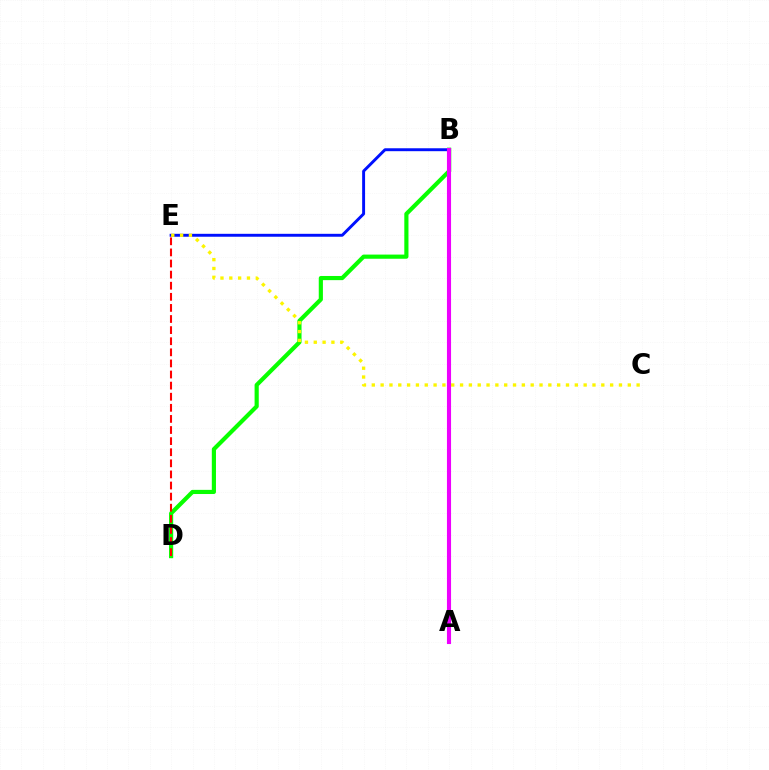{('B', 'D'): [{'color': '#08ff00', 'line_style': 'solid', 'thickness': 3.0}], ('A', 'B'): [{'color': '#00fff6', 'line_style': 'dashed', 'thickness': 1.91}, {'color': '#ee00ff', 'line_style': 'solid', 'thickness': 2.96}], ('B', 'E'): [{'color': '#0010ff', 'line_style': 'solid', 'thickness': 2.1}], ('C', 'E'): [{'color': '#fcf500', 'line_style': 'dotted', 'thickness': 2.4}], ('D', 'E'): [{'color': '#ff0000', 'line_style': 'dashed', 'thickness': 1.51}]}